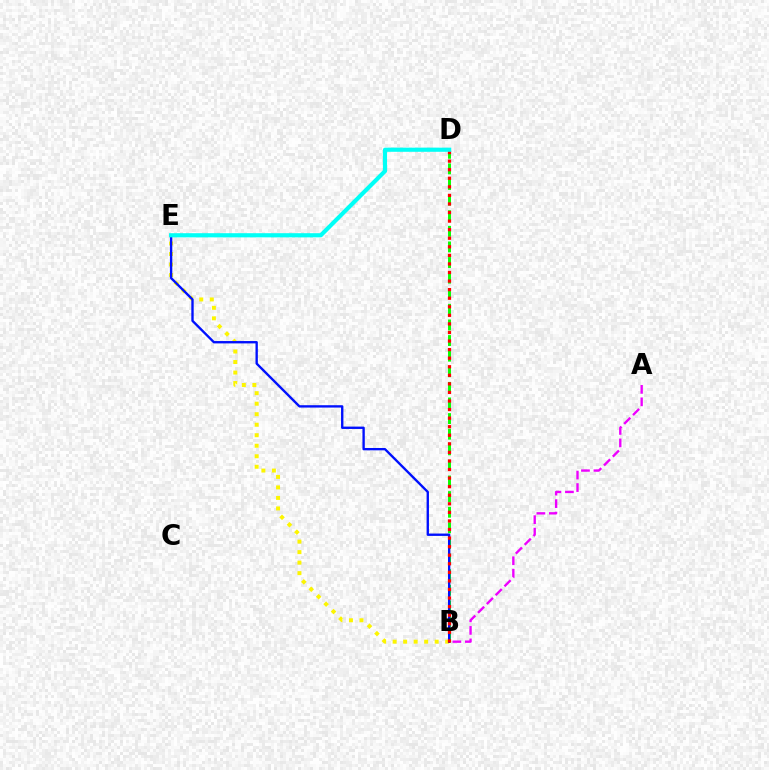{('B', 'D'): [{'color': '#08ff00', 'line_style': 'dashed', 'thickness': 2.12}, {'color': '#ff0000', 'line_style': 'dotted', 'thickness': 2.33}], ('A', 'B'): [{'color': '#ee00ff', 'line_style': 'dashed', 'thickness': 1.7}], ('B', 'E'): [{'color': '#fcf500', 'line_style': 'dotted', 'thickness': 2.86}, {'color': '#0010ff', 'line_style': 'solid', 'thickness': 1.7}], ('D', 'E'): [{'color': '#00fff6', 'line_style': 'solid', 'thickness': 2.99}]}